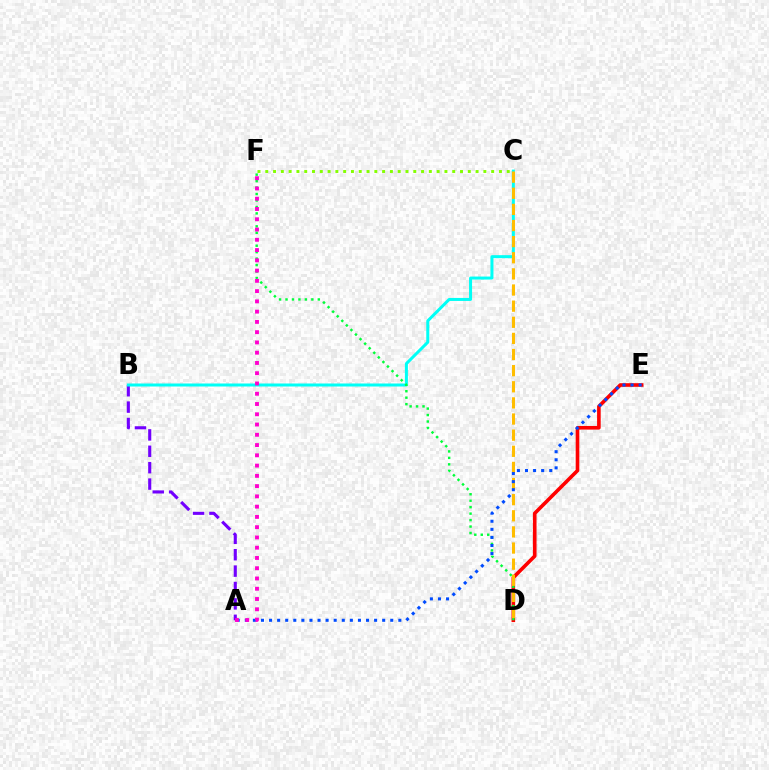{('C', 'F'): [{'color': '#84ff00', 'line_style': 'dotted', 'thickness': 2.12}], ('A', 'B'): [{'color': '#7200ff', 'line_style': 'dashed', 'thickness': 2.23}], ('B', 'C'): [{'color': '#00fff6', 'line_style': 'solid', 'thickness': 2.16}], ('D', 'E'): [{'color': '#ff0000', 'line_style': 'solid', 'thickness': 2.6}], ('D', 'F'): [{'color': '#00ff39', 'line_style': 'dotted', 'thickness': 1.76}], ('C', 'D'): [{'color': '#ffbd00', 'line_style': 'dashed', 'thickness': 2.19}], ('A', 'E'): [{'color': '#004bff', 'line_style': 'dotted', 'thickness': 2.2}], ('A', 'F'): [{'color': '#ff00cf', 'line_style': 'dotted', 'thickness': 2.79}]}